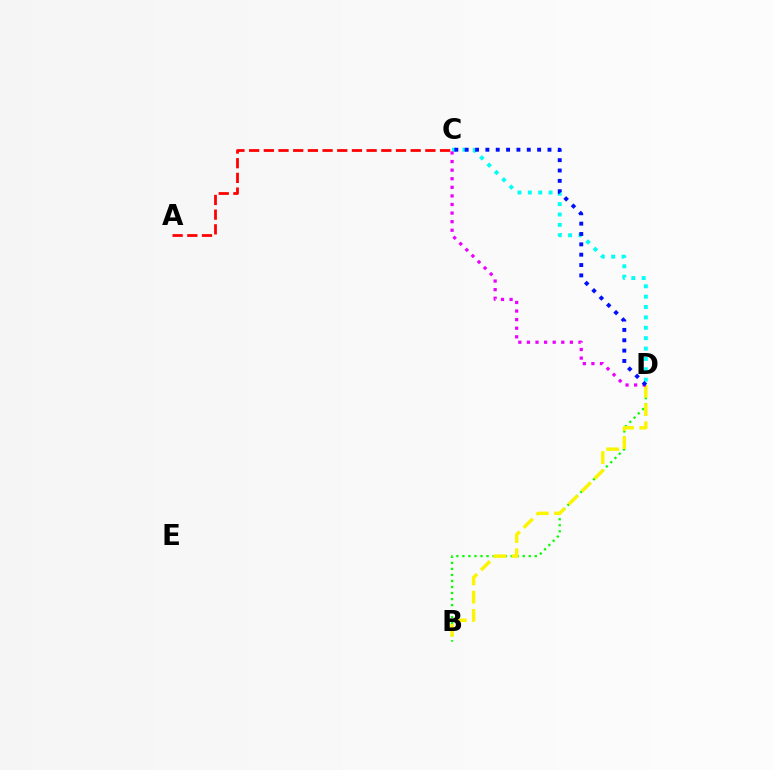{('C', 'D'): [{'color': '#00fff6', 'line_style': 'dotted', 'thickness': 2.82}, {'color': '#ee00ff', 'line_style': 'dotted', 'thickness': 2.33}, {'color': '#0010ff', 'line_style': 'dotted', 'thickness': 2.81}], ('B', 'D'): [{'color': '#08ff00', 'line_style': 'dotted', 'thickness': 1.64}, {'color': '#fcf500', 'line_style': 'dashed', 'thickness': 2.47}], ('A', 'C'): [{'color': '#ff0000', 'line_style': 'dashed', 'thickness': 1.99}]}